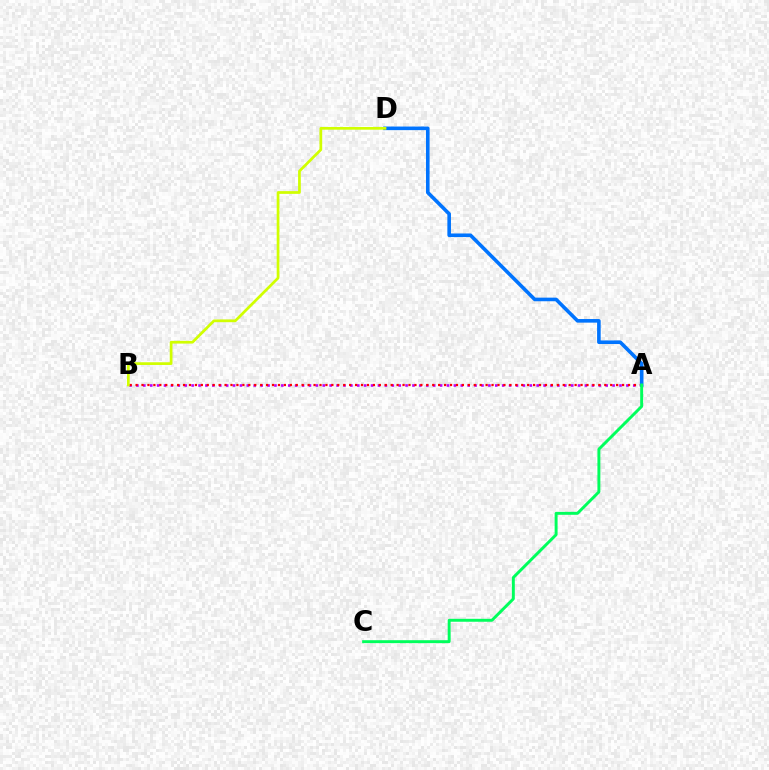{('A', 'B'): [{'color': '#b900ff', 'line_style': 'dotted', 'thickness': 1.87}, {'color': '#ff0000', 'line_style': 'dotted', 'thickness': 1.61}], ('A', 'D'): [{'color': '#0074ff', 'line_style': 'solid', 'thickness': 2.59}], ('A', 'C'): [{'color': '#00ff5c', 'line_style': 'solid', 'thickness': 2.11}], ('B', 'D'): [{'color': '#d1ff00', 'line_style': 'solid', 'thickness': 1.96}]}